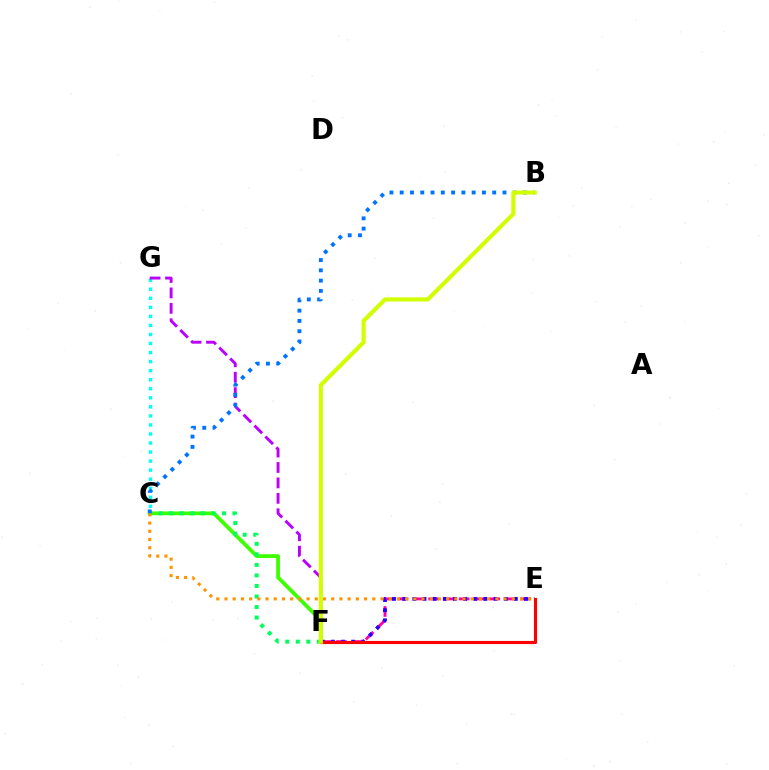{('E', 'F'): [{'color': '#ff00ac', 'line_style': 'dashed', 'thickness': 2.08}, {'color': '#2500ff', 'line_style': 'dotted', 'thickness': 2.76}, {'color': '#ff0000', 'line_style': 'solid', 'thickness': 2.25}], ('C', 'G'): [{'color': '#00fff6', 'line_style': 'dotted', 'thickness': 2.46}], ('C', 'F'): [{'color': '#3dff00', 'line_style': 'solid', 'thickness': 2.73}, {'color': '#00ff5c', 'line_style': 'dotted', 'thickness': 2.86}], ('F', 'G'): [{'color': '#b900ff', 'line_style': 'dashed', 'thickness': 2.1}], ('B', 'C'): [{'color': '#0074ff', 'line_style': 'dotted', 'thickness': 2.79}], ('C', 'E'): [{'color': '#ff9400', 'line_style': 'dotted', 'thickness': 2.23}], ('B', 'F'): [{'color': '#d1ff00', 'line_style': 'solid', 'thickness': 2.96}]}